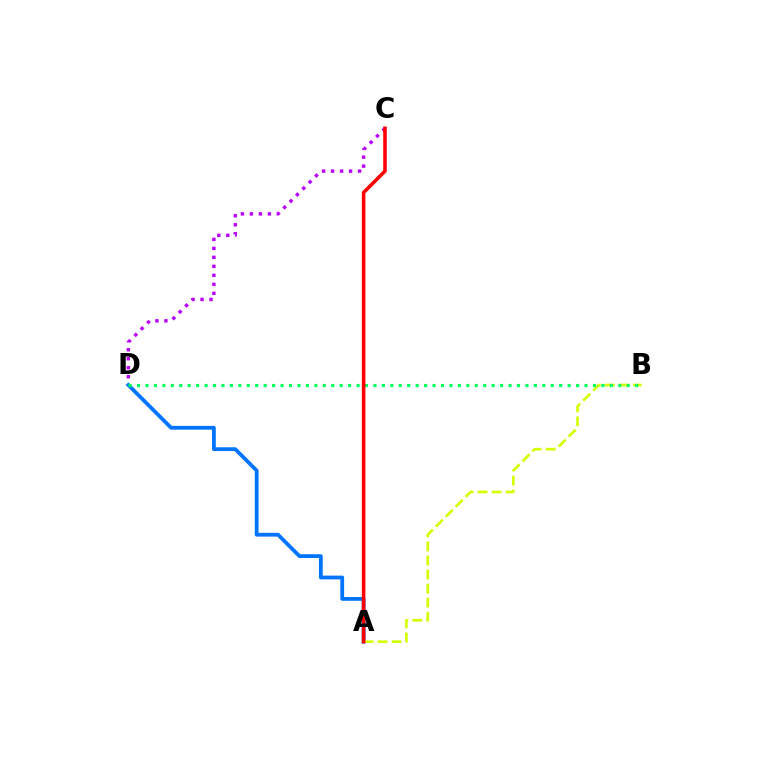{('C', 'D'): [{'color': '#b900ff', 'line_style': 'dotted', 'thickness': 2.44}], ('A', 'D'): [{'color': '#0074ff', 'line_style': 'solid', 'thickness': 2.72}], ('A', 'B'): [{'color': '#d1ff00', 'line_style': 'dashed', 'thickness': 1.91}], ('B', 'D'): [{'color': '#00ff5c', 'line_style': 'dotted', 'thickness': 2.29}], ('A', 'C'): [{'color': '#ff0000', 'line_style': 'solid', 'thickness': 2.56}]}